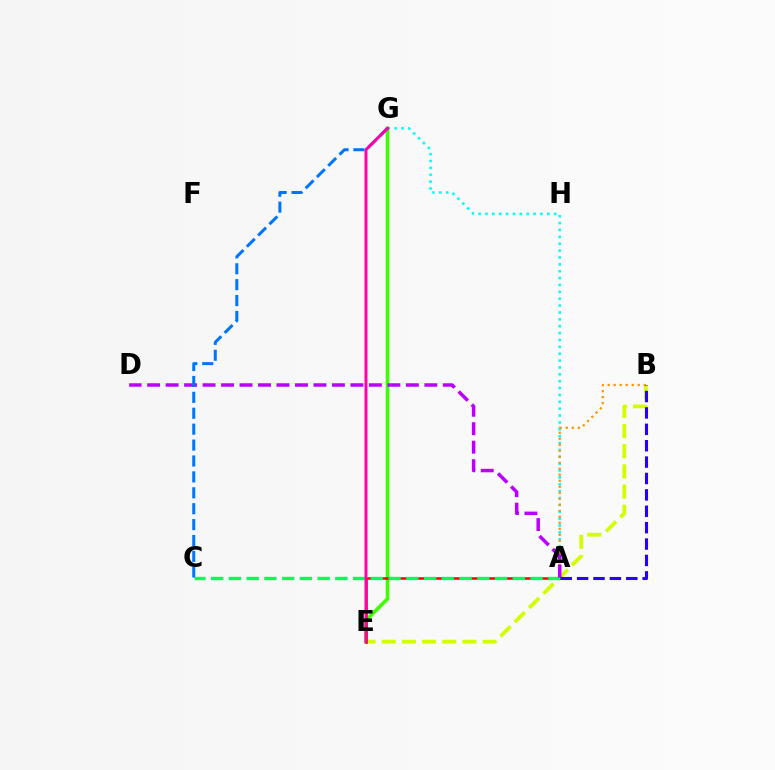{('B', 'E'): [{'color': '#d1ff00', 'line_style': 'dashed', 'thickness': 2.74}], ('A', 'G'): [{'color': '#00fff6', 'line_style': 'dotted', 'thickness': 1.87}], ('E', 'G'): [{'color': '#3dff00', 'line_style': 'solid', 'thickness': 2.57}, {'color': '#ff00ac', 'line_style': 'solid', 'thickness': 2.11}], ('A', 'E'): [{'color': '#ff0000', 'line_style': 'solid', 'thickness': 1.85}], ('A', 'B'): [{'color': '#ff9400', 'line_style': 'dotted', 'thickness': 1.63}, {'color': '#2500ff', 'line_style': 'dashed', 'thickness': 2.23}], ('A', 'C'): [{'color': '#00ff5c', 'line_style': 'dashed', 'thickness': 2.41}], ('A', 'D'): [{'color': '#b900ff', 'line_style': 'dashed', 'thickness': 2.51}], ('C', 'G'): [{'color': '#0074ff', 'line_style': 'dashed', 'thickness': 2.16}]}